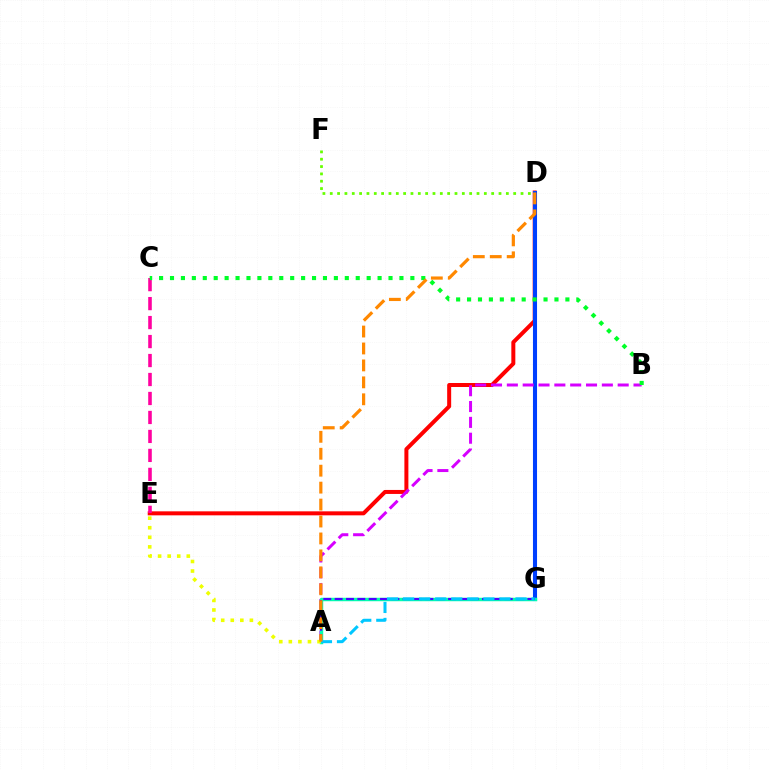{('D', 'E'): [{'color': '#ff0000', 'line_style': 'solid', 'thickness': 2.88}], ('D', 'G'): [{'color': '#003fff', 'line_style': 'solid', 'thickness': 2.93}], ('A', 'B'): [{'color': '#d600ff', 'line_style': 'dashed', 'thickness': 2.15}], ('C', 'E'): [{'color': '#ff00a0', 'line_style': 'dashed', 'thickness': 2.58}], ('A', 'G'): [{'color': '#00ffaf', 'line_style': 'solid', 'thickness': 2.49}, {'color': '#4f00ff', 'line_style': 'dashed', 'thickness': 1.54}, {'color': '#00c7ff', 'line_style': 'dashed', 'thickness': 2.18}], ('B', 'C'): [{'color': '#00ff27', 'line_style': 'dotted', 'thickness': 2.97}], ('A', 'E'): [{'color': '#eeff00', 'line_style': 'dotted', 'thickness': 2.6}], ('D', 'F'): [{'color': '#66ff00', 'line_style': 'dotted', 'thickness': 1.99}], ('A', 'D'): [{'color': '#ff8800', 'line_style': 'dashed', 'thickness': 2.3}]}